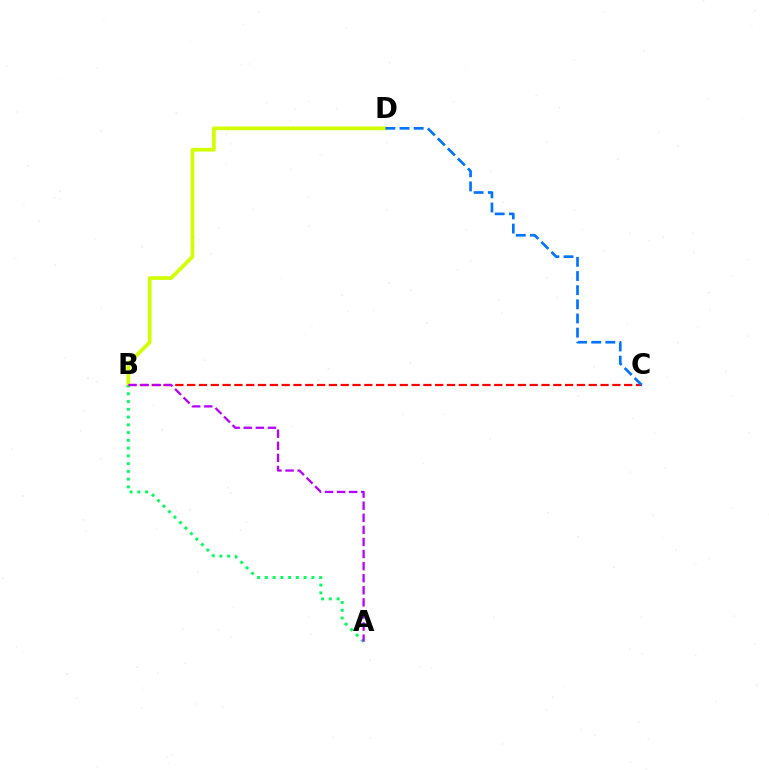{('B', 'C'): [{'color': '#ff0000', 'line_style': 'dashed', 'thickness': 1.6}], ('B', 'D'): [{'color': '#d1ff00', 'line_style': 'solid', 'thickness': 2.67}], ('A', 'B'): [{'color': '#00ff5c', 'line_style': 'dotted', 'thickness': 2.11}, {'color': '#b900ff', 'line_style': 'dashed', 'thickness': 1.64}], ('C', 'D'): [{'color': '#0074ff', 'line_style': 'dashed', 'thickness': 1.92}]}